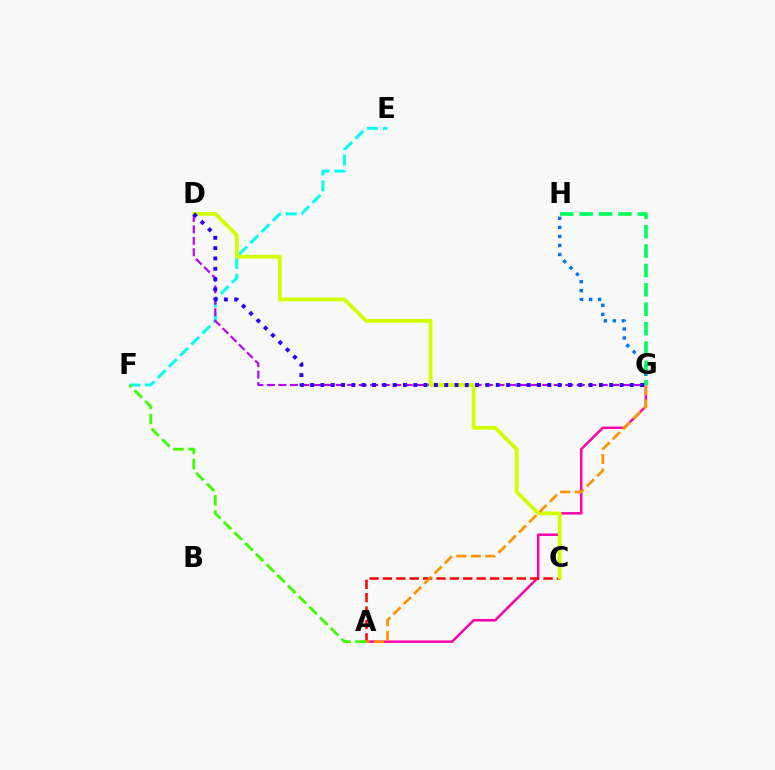{('E', 'F'): [{'color': '#00fff6', 'line_style': 'dashed', 'thickness': 2.14}], ('A', 'G'): [{'color': '#ff00ac', 'line_style': 'solid', 'thickness': 1.8}, {'color': '#ff9400', 'line_style': 'dashed', 'thickness': 1.97}], ('A', 'C'): [{'color': '#ff0000', 'line_style': 'dashed', 'thickness': 1.82}], ('A', 'F'): [{'color': '#3dff00', 'line_style': 'dashed', 'thickness': 2.05}], ('D', 'G'): [{'color': '#b900ff', 'line_style': 'dashed', 'thickness': 1.56}, {'color': '#2500ff', 'line_style': 'dotted', 'thickness': 2.8}], ('C', 'D'): [{'color': '#d1ff00', 'line_style': 'solid', 'thickness': 2.71}], ('G', 'H'): [{'color': '#0074ff', 'line_style': 'dotted', 'thickness': 2.46}, {'color': '#00ff5c', 'line_style': 'dashed', 'thickness': 2.63}]}